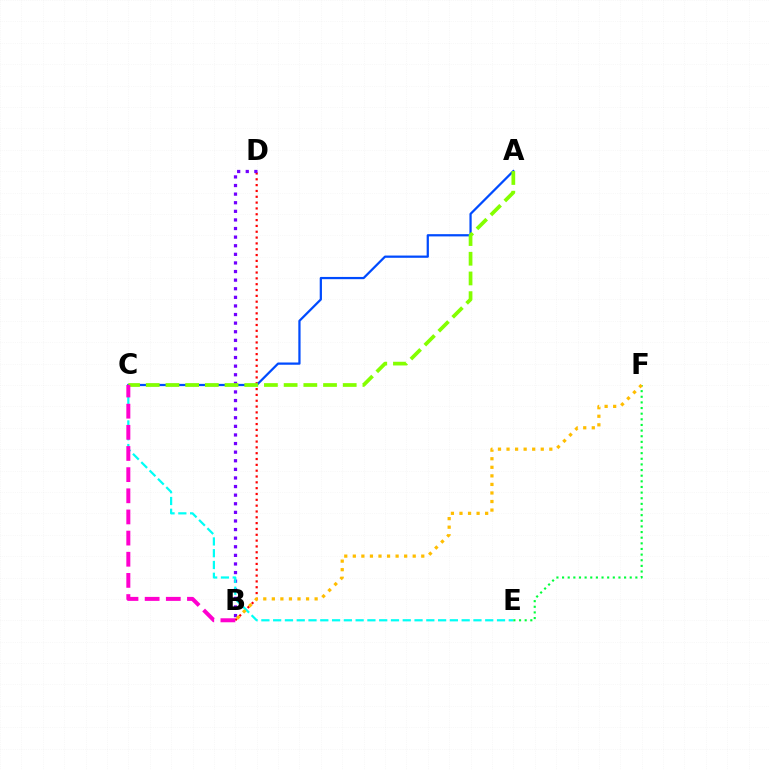{('B', 'D'): [{'color': '#ff0000', 'line_style': 'dotted', 'thickness': 1.58}, {'color': '#7200ff', 'line_style': 'dotted', 'thickness': 2.34}], ('A', 'C'): [{'color': '#004bff', 'line_style': 'solid', 'thickness': 1.62}, {'color': '#84ff00', 'line_style': 'dashed', 'thickness': 2.68}], ('C', 'E'): [{'color': '#00fff6', 'line_style': 'dashed', 'thickness': 1.6}], ('E', 'F'): [{'color': '#00ff39', 'line_style': 'dotted', 'thickness': 1.53}], ('B', 'F'): [{'color': '#ffbd00', 'line_style': 'dotted', 'thickness': 2.32}], ('B', 'C'): [{'color': '#ff00cf', 'line_style': 'dashed', 'thickness': 2.87}]}